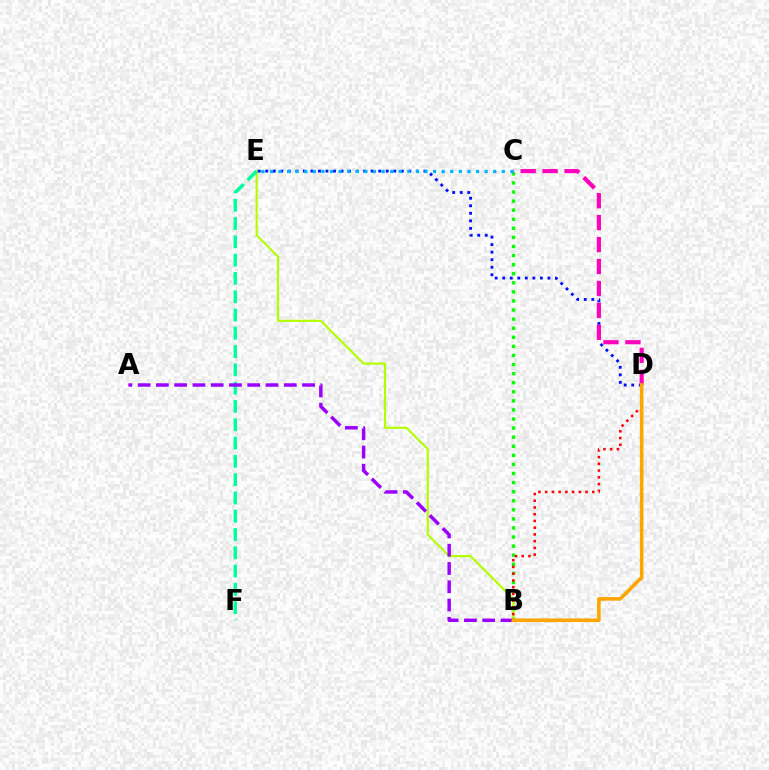{('B', 'C'): [{'color': '#08ff00', 'line_style': 'dotted', 'thickness': 2.47}], ('B', 'E'): [{'color': '#b3ff00', 'line_style': 'solid', 'thickness': 1.57}], ('E', 'F'): [{'color': '#00ff9d', 'line_style': 'dashed', 'thickness': 2.49}], ('D', 'E'): [{'color': '#0010ff', 'line_style': 'dotted', 'thickness': 2.05}], ('C', 'D'): [{'color': '#ff00bd', 'line_style': 'dashed', 'thickness': 2.98}], ('A', 'B'): [{'color': '#9b00ff', 'line_style': 'dashed', 'thickness': 2.48}], ('B', 'D'): [{'color': '#ff0000', 'line_style': 'dotted', 'thickness': 1.83}, {'color': '#ffa500', 'line_style': 'solid', 'thickness': 2.59}], ('C', 'E'): [{'color': '#00b5ff', 'line_style': 'dotted', 'thickness': 2.33}]}